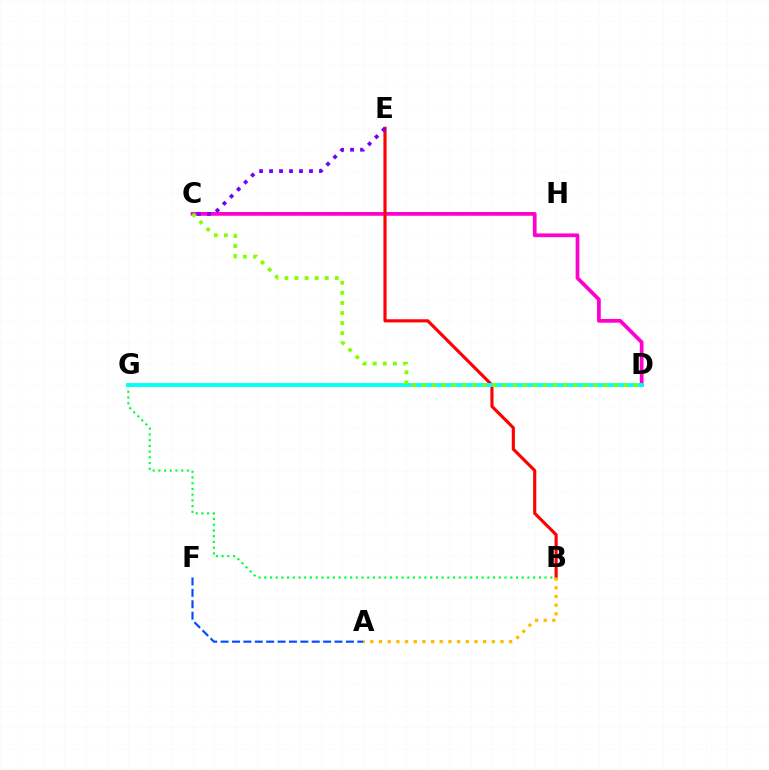{('C', 'D'): [{'color': '#ff00cf', 'line_style': 'solid', 'thickness': 2.69}, {'color': '#84ff00', 'line_style': 'dotted', 'thickness': 2.74}], ('B', 'E'): [{'color': '#ff0000', 'line_style': 'solid', 'thickness': 2.26}], ('B', 'G'): [{'color': '#00ff39', 'line_style': 'dotted', 'thickness': 1.55}], ('A', 'F'): [{'color': '#004bff', 'line_style': 'dashed', 'thickness': 1.55}], ('A', 'B'): [{'color': '#ffbd00', 'line_style': 'dotted', 'thickness': 2.36}], ('C', 'E'): [{'color': '#7200ff', 'line_style': 'dotted', 'thickness': 2.71}], ('D', 'G'): [{'color': '#00fff6', 'line_style': 'solid', 'thickness': 2.76}]}